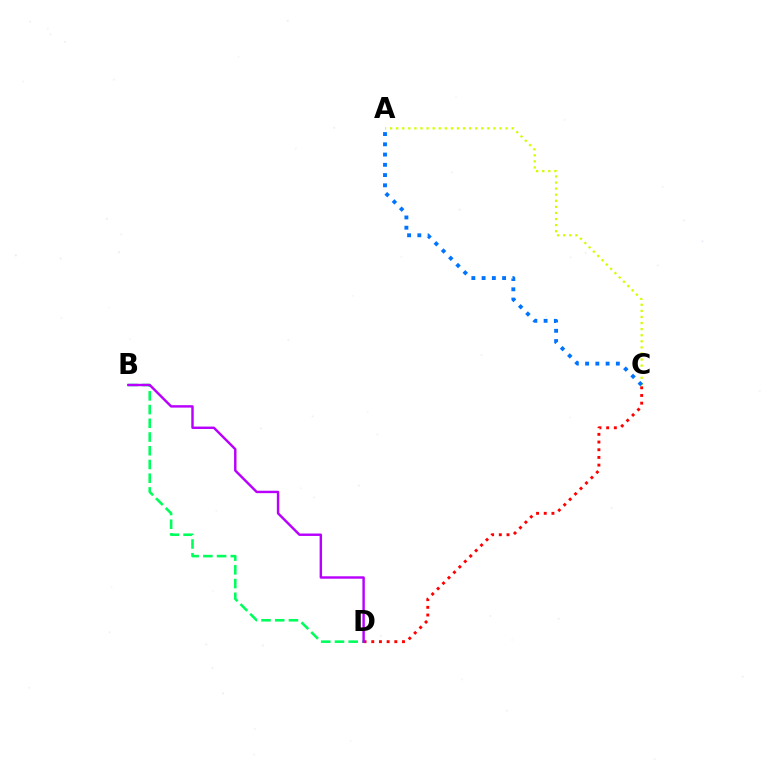{('B', 'D'): [{'color': '#00ff5c', 'line_style': 'dashed', 'thickness': 1.86}, {'color': '#b900ff', 'line_style': 'solid', 'thickness': 1.75}], ('A', 'C'): [{'color': '#d1ff00', 'line_style': 'dotted', 'thickness': 1.65}, {'color': '#0074ff', 'line_style': 'dotted', 'thickness': 2.78}], ('C', 'D'): [{'color': '#ff0000', 'line_style': 'dotted', 'thickness': 2.09}]}